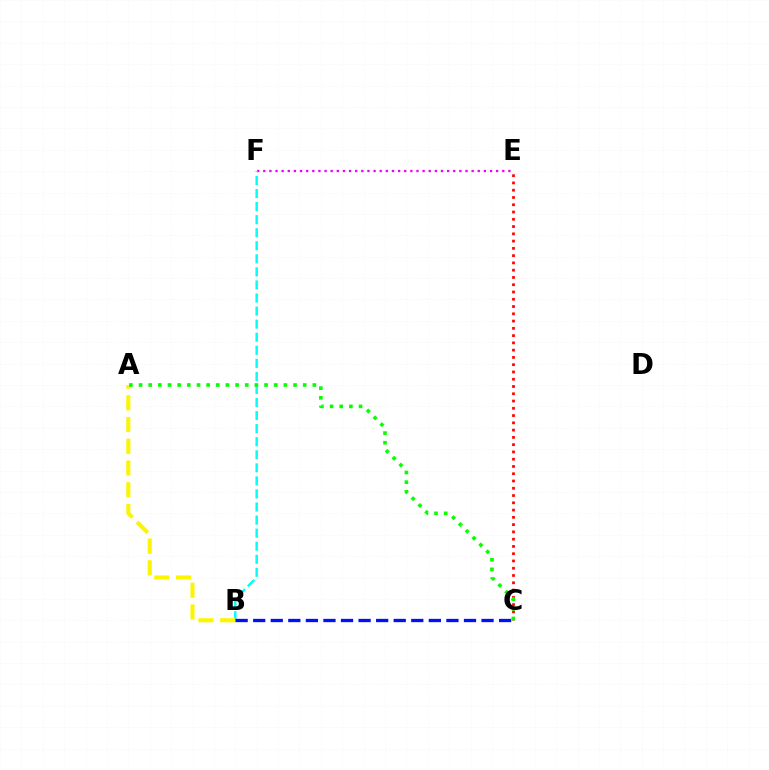{('E', 'F'): [{'color': '#ee00ff', 'line_style': 'dotted', 'thickness': 1.66}], ('C', 'E'): [{'color': '#ff0000', 'line_style': 'dotted', 'thickness': 1.98}], ('B', 'F'): [{'color': '#00fff6', 'line_style': 'dashed', 'thickness': 1.77}], ('A', 'B'): [{'color': '#fcf500', 'line_style': 'dashed', 'thickness': 2.95}], ('B', 'C'): [{'color': '#0010ff', 'line_style': 'dashed', 'thickness': 2.39}], ('A', 'C'): [{'color': '#08ff00', 'line_style': 'dotted', 'thickness': 2.62}]}